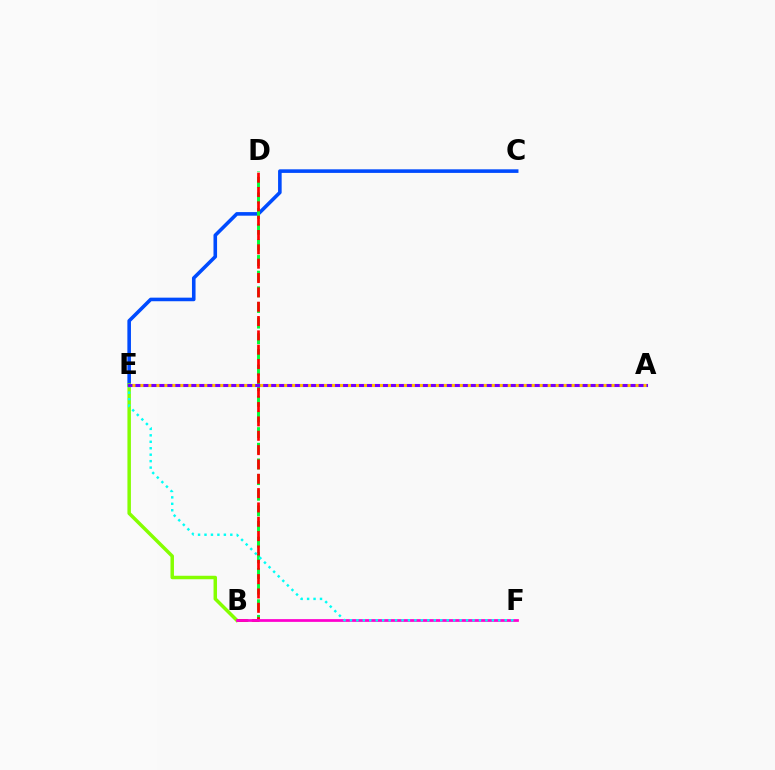{('C', 'E'): [{'color': '#004bff', 'line_style': 'solid', 'thickness': 2.58}], ('B', 'E'): [{'color': '#84ff00', 'line_style': 'solid', 'thickness': 2.51}], ('B', 'D'): [{'color': '#00ff39', 'line_style': 'dashed', 'thickness': 2.13}, {'color': '#ff0000', 'line_style': 'dashed', 'thickness': 1.95}], ('B', 'F'): [{'color': '#ff00cf', 'line_style': 'solid', 'thickness': 1.97}], ('E', 'F'): [{'color': '#00fff6', 'line_style': 'dotted', 'thickness': 1.75}], ('A', 'E'): [{'color': '#7200ff', 'line_style': 'solid', 'thickness': 2.21}, {'color': '#ffbd00', 'line_style': 'dotted', 'thickness': 2.17}]}